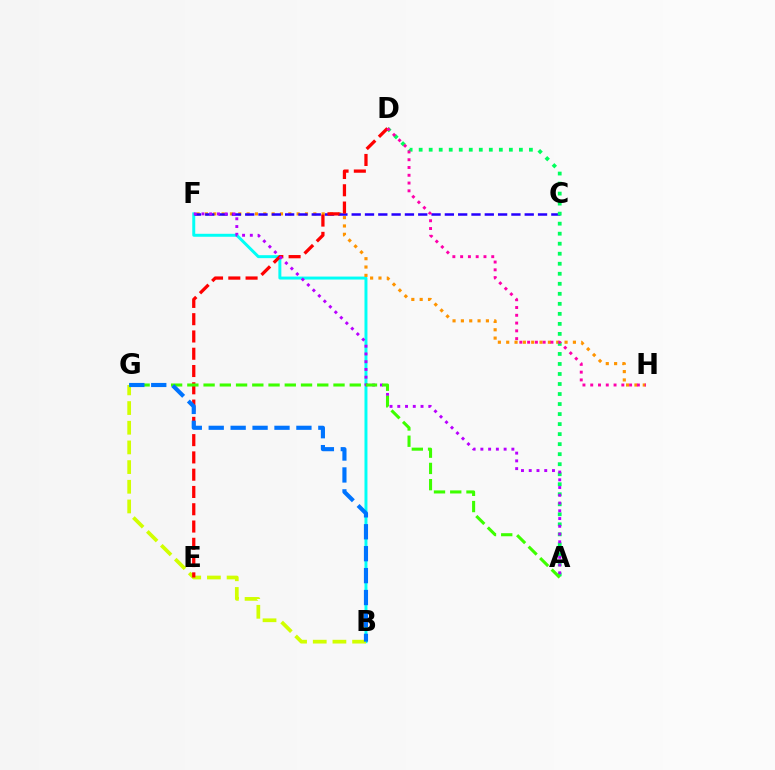{('B', 'F'): [{'color': '#00fff6', 'line_style': 'solid', 'thickness': 2.13}], ('B', 'G'): [{'color': '#d1ff00', 'line_style': 'dashed', 'thickness': 2.67}, {'color': '#0074ff', 'line_style': 'dashed', 'thickness': 2.98}], ('F', 'H'): [{'color': '#ff9400', 'line_style': 'dotted', 'thickness': 2.27}], ('C', 'F'): [{'color': '#2500ff', 'line_style': 'dashed', 'thickness': 1.81}], ('A', 'D'): [{'color': '#00ff5c', 'line_style': 'dotted', 'thickness': 2.72}], ('D', 'E'): [{'color': '#ff0000', 'line_style': 'dashed', 'thickness': 2.35}], ('A', 'F'): [{'color': '#b900ff', 'line_style': 'dotted', 'thickness': 2.11}], ('A', 'G'): [{'color': '#3dff00', 'line_style': 'dashed', 'thickness': 2.21}], ('D', 'H'): [{'color': '#ff00ac', 'line_style': 'dotted', 'thickness': 2.11}]}